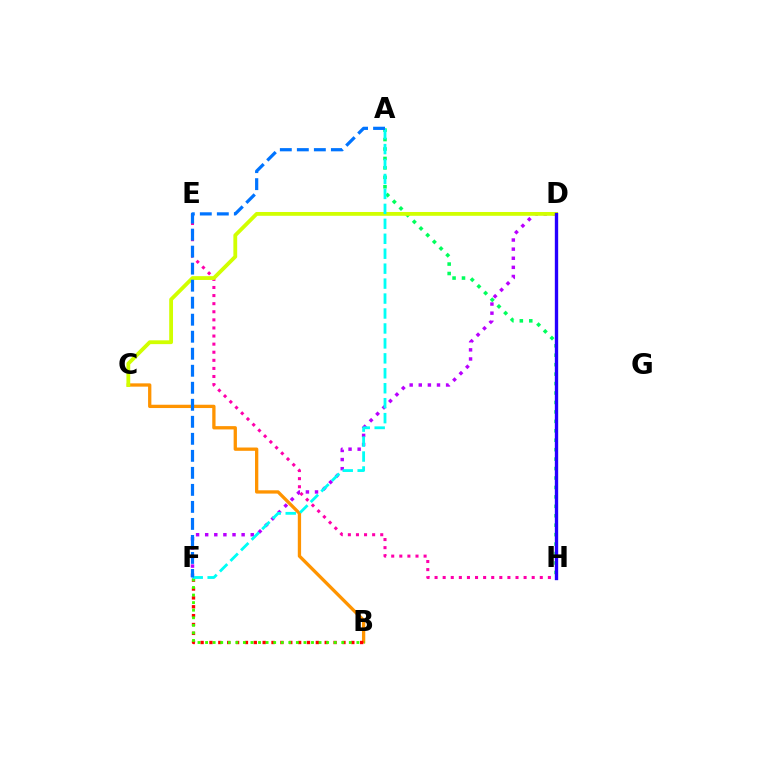{('A', 'H'): [{'color': '#00ff5c', 'line_style': 'dotted', 'thickness': 2.57}], ('D', 'F'): [{'color': '#b900ff', 'line_style': 'dotted', 'thickness': 2.48}], ('B', 'C'): [{'color': '#ff9400', 'line_style': 'solid', 'thickness': 2.38}], ('B', 'F'): [{'color': '#ff0000', 'line_style': 'dotted', 'thickness': 2.41}, {'color': '#3dff00', 'line_style': 'dotted', 'thickness': 2.06}], ('E', 'H'): [{'color': '#ff00ac', 'line_style': 'dotted', 'thickness': 2.2}], ('C', 'D'): [{'color': '#d1ff00', 'line_style': 'solid', 'thickness': 2.74}], ('D', 'H'): [{'color': '#2500ff', 'line_style': 'solid', 'thickness': 2.41}], ('A', 'F'): [{'color': '#00fff6', 'line_style': 'dashed', 'thickness': 2.03}, {'color': '#0074ff', 'line_style': 'dashed', 'thickness': 2.31}]}